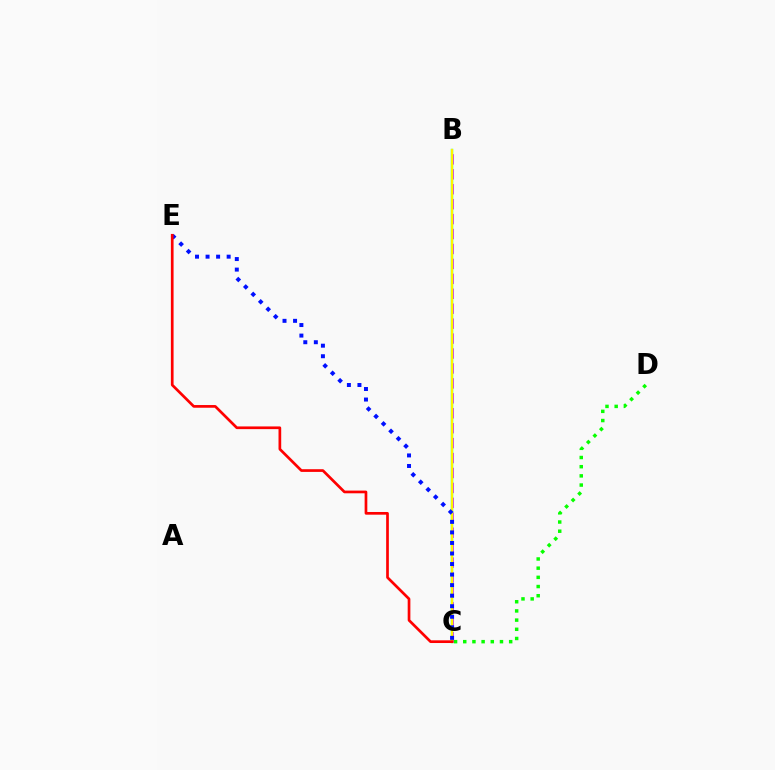{('B', 'C'): [{'color': '#ee00ff', 'line_style': 'dashed', 'thickness': 2.03}, {'color': '#00fff6', 'line_style': 'solid', 'thickness': 1.7}, {'color': '#fcf500', 'line_style': 'solid', 'thickness': 1.7}], ('C', 'D'): [{'color': '#08ff00', 'line_style': 'dotted', 'thickness': 2.5}], ('C', 'E'): [{'color': '#0010ff', 'line_style': 'dotted', 'thickness': 2.86}, {'color': '#ff0000', 'line_style': 'solid', 'thickness': 1.94}]}